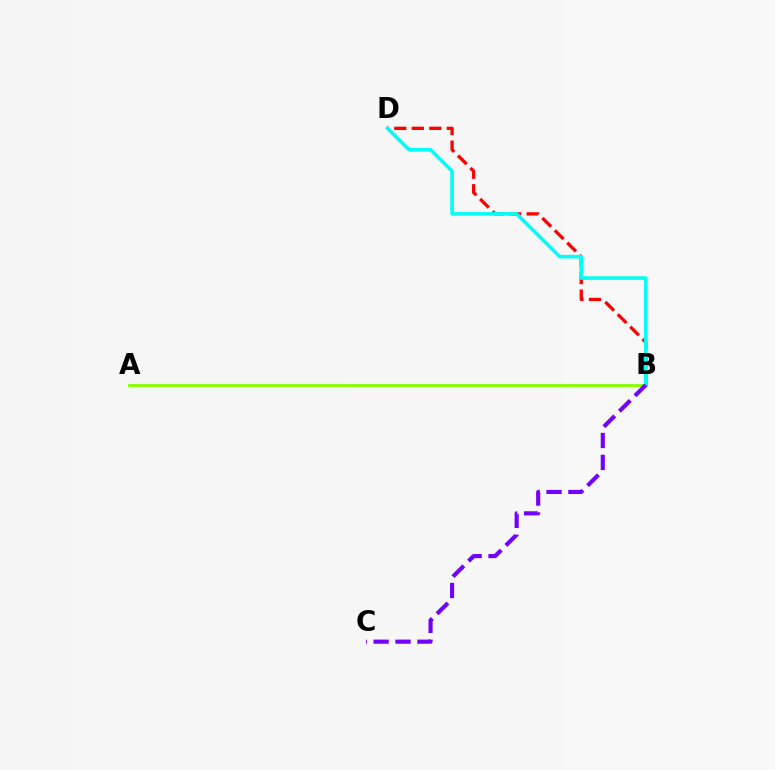{('A', 'B'): [{'color': '#84ff00', 'line_style': 'solid', 'thickness': 2.03}], ('B', 'D'): [{'color': '#ff0000', 'line_style': 'dashed', 'thickness': 2.38}, {'color': '#00fff6', 'line_style': 'solid', 'thickness': 2.6}], ('B', 'C'): [{'color': '#7200ff', 'line_style': 'dashed', 'thickness': 2.98}]}